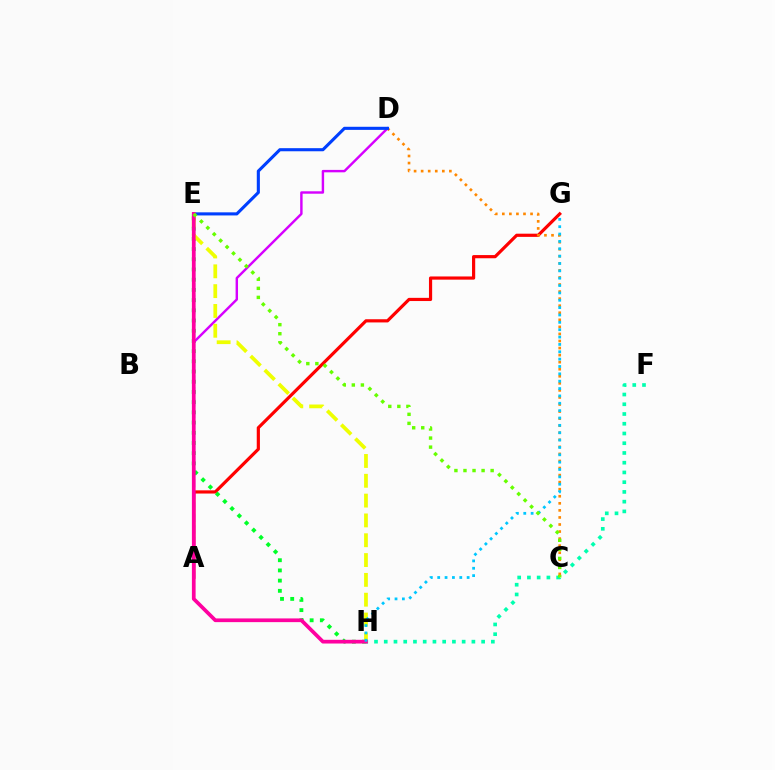{('A', 'G'): [{'color': '#ff0000', 'line_style': 'solid', 'thickness': 2.29}], ('F', 'H'): [{'color': '#00ffaf', 'line_style': 'dotted', 'thickness': 2.65}], ('C', 'D'): [{'color': '#ff8800', 'line_style': 'dotted', 'thickness': 1.92}], ('E', 'H'): [{'color': '#00ff27', 'line_style': 'dotted', 'thickness': 2.77}, {'color': '#eeff00', 'line_style': 'dashed', 'thickness': 2.69}, {'color': '#ff00a0', 'line_style': 'solid', 'thickness': 2.67}], ('A', 'D'): [{'color': '#d600ff', 'line_style': 'solid', 'thickness': 1.75}], ('D', 'E'): [{'color': '#003fff', 'line_style': 'solid', 'thickness': 2.23}], ('A', 'E'): [{'color': '#4f00ff', 'line_style': 'dashed', 'thickness': 1.57}], ('G', 'H'): [{'color': '#00c7ff', 'line_style': 'dotted', 'thickness': 2.0}], ('C', 'E'): [{'color': '#66ff00', 'line_style': 'dotted', 'thickness': 2.46}]}